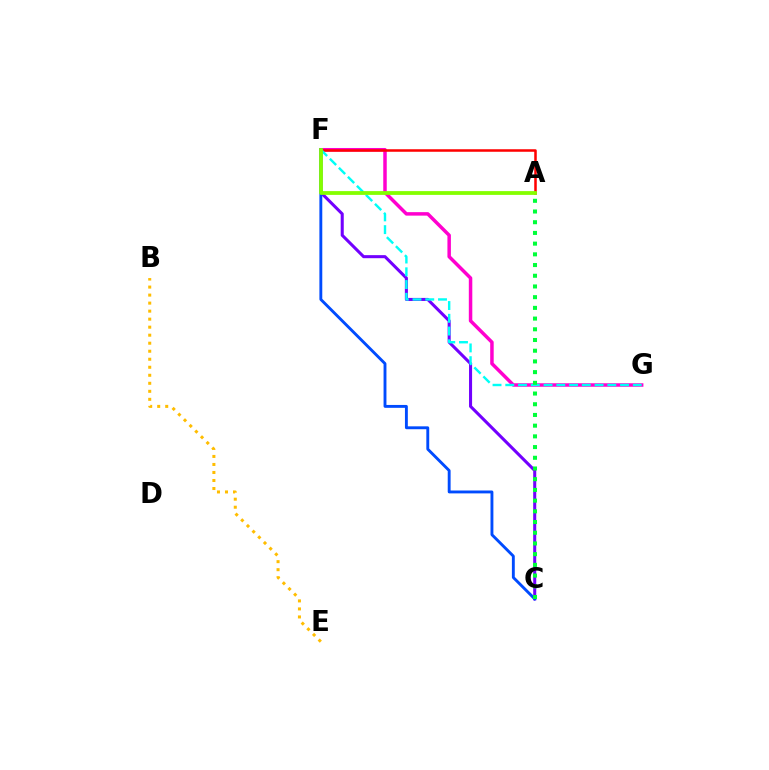{('F', 'G'): [{'color': '#ff00cf', 'line_style': 'solid', 'thickness': 2.51}, {'color': '#00fff6', 'line_style': 'dashed', 'thickness': 1.73}], ('C', 'F'): [{'color': '#7200ff', 'line_style': 'solid', 'thickness': 2.2}, {'color': '#004bff', 'line_style': 'solid', 'thickness': 2.07}], ('A', 'F'): [{'color': '#ff0000', 'line_style': 'solid', 'thickness': 1.82}, {'color': '#84ff00', 'line_style': 'solid', 'thickness': 2.72}], ('A', 'C'): [{'color': '#00ff39', 'line_style': 'dotted', 'thickness': 2.91}], ('B', 'E'): [{'color': '#ffbd00', 'line_style': 'dotted', 'thickness': 2.18}]}